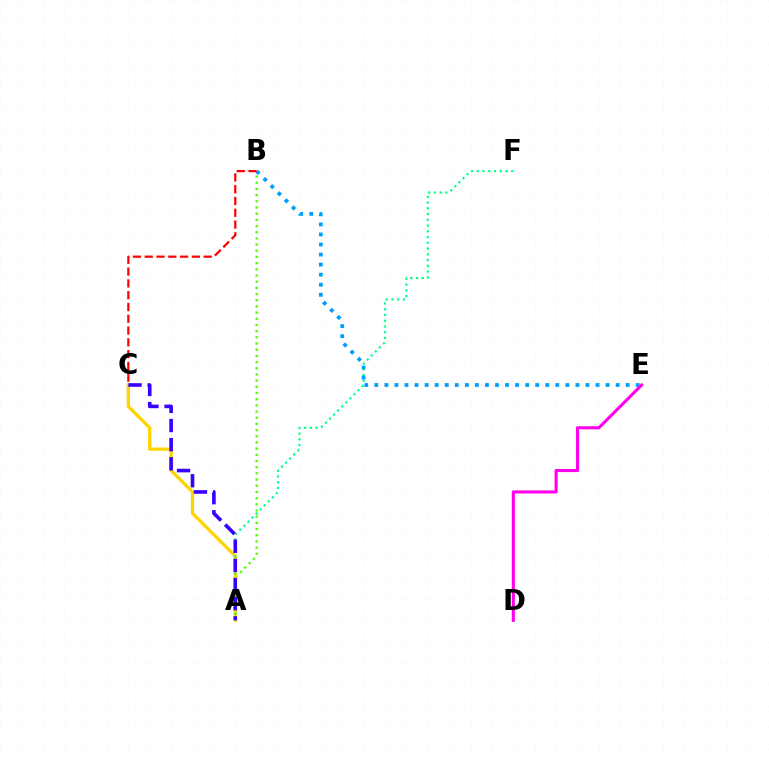{('A', 'B'): [{'color': '#4fff00', 'line_style': 'dotted', 'thickness': 1.68}], ('A', 'C'): [{'color': '#ffd500', 'line_style': 'solid', 'thickness': 2.37}, {'color': '#3700ff', 'line_style': 'dashed', 'thickness': 2.6}], ('A', 'F'): [{'color': '#00ff86', 'line_style': 'dotted', 'thickness': 1.56}], ('B', 'E'): [{'color': '#009eff', 'line_style': 'dotted', 'thickness': 2.73}], ('D', 'E'): [{'color': '#ff00ed', 'line_style': 'solid', 'thickness': 2.22}], ('B', 'C'): [{'color': '#ff0000', 'line_style': 'dashed', 'thickness': 1.6}]}